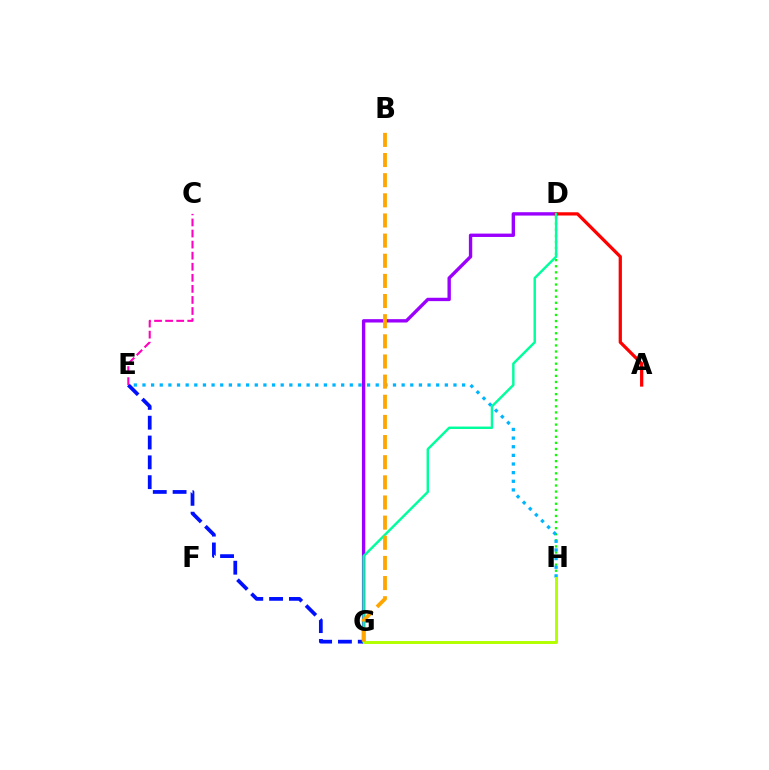{('D', 'G'): [{'color': '#9b00ff', 'line_style': 'solid', 'thickness': 2.42}, {'color': '#00ff9d', 'line_style': 'solid', 'thickness': 1.76}], ('A', 'D'): [{'color': '#ff0000', 'line_style': 'solid', 'thickness': 2.34}], ('D', 'H'): [{'color': '#08ff00', 'line_style': 'dotted', 'thickness': 1.65}], ('E', 'G'): [{'color': '#0010ff', 'line_style': 'dashed', 'thickness': 2.69}], ('E', 'H'): [{'color': '#00b5ff', 'line_style': 'dotted', 'thickness': 2.35}], ('G', 'H'): [{'color': '#b3ff00', 'line_style': 'solid', 'thickness': 2.14}], ('B', 'G'): [{'color': '#ffa500', 'line_style': 'dashed', 'thickness': 2.74}], ('C', 'E'): [{'color': '#ff00bd', 'line_style': 'dashed', 'thickness': 1.5}]}